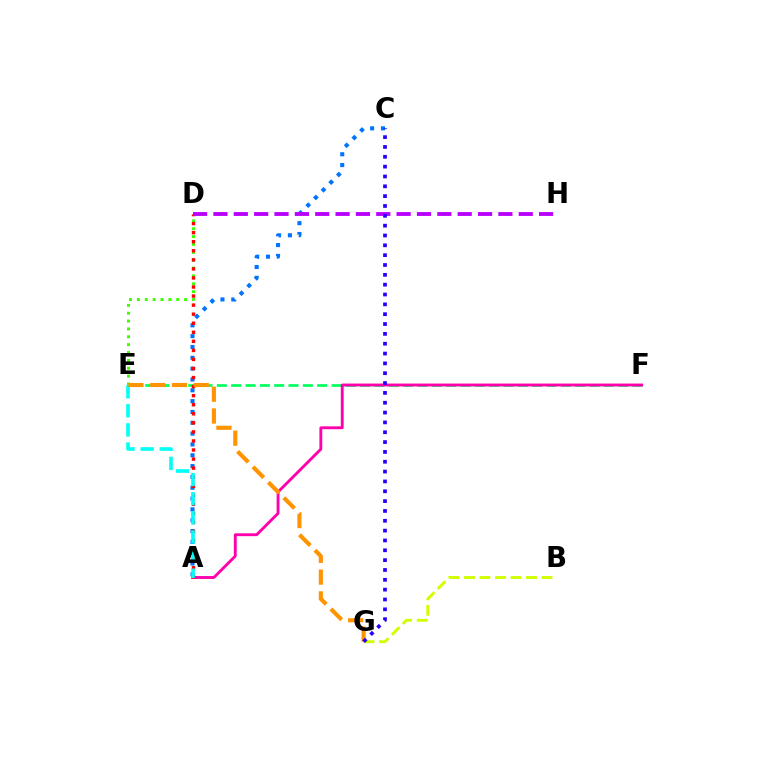{('B', 'G'): [{'color': '#d1ff00', 'line_style': 'dashed', 'thickness': 2.11}], ('E', 'F'): [{'color': '#00ff5c', 'line_style': 'dashed', 'thickness': 1.95}], ('A', 'F'): [{'color': '#ff00ac', 'line_style': 'solid', 'thickness': 2.06}], ('A', 'C'): [{'color': '#0074ff', 'line_style': 'dotted', 'thickness': 2.94}], ('D', 'E'): [{'color': '#3dff00', 'line_style': 'dotted', 'thickness': 2.14}], ('A', 'D'): [{'color': '#ff0000', 'line_style': 'dotted', 'thickness': 2.46}], ('A', 'E'): [{'color': '#00fff6', 'line_style': 'dashed', 'thickness': 2.6}], ('E', 'G'): [{'color': '#ff9400', 'line_style': 'dashed', 'thickness': 2.96}], ('D', 'H'): [{'color': '#b900ff', 'line_style': 'dashed', 'thickness': 2.76}], ('C', 'G'): [{'color': '#2500ff', 'line_style': 'dotted', 'thickness': 2.67}]}